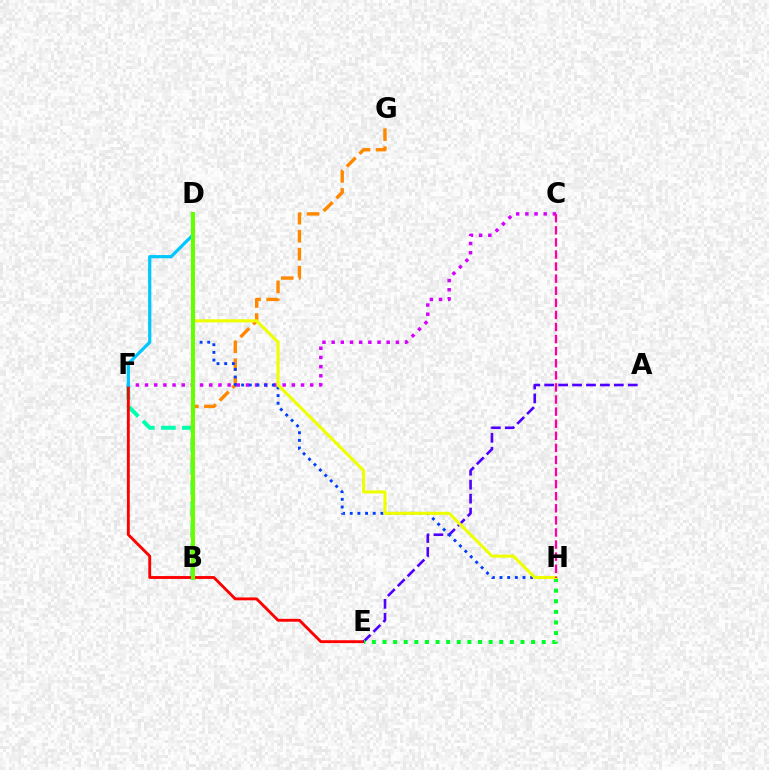{('B', 'F'): [{'color': '#00ffaf', 'line_style': 'dashed', 'thickness': 2.85}], ('E', 'F'): [{'color': '#ff0000', 'line_style': 'solid', 'thickness': 2.07}], ('A', 'E'): [{'color': '#4f00ff', 'line_style': 'dashed', 'thickness': 1.89}], ('B', 'G'): [{'color': '#ff8800', 'line_style': 'dashed', 'thickness': 2.45}], ('E', 'H'): [{'color': '#00ff27', 'line_style': 'dotted', 'thickness': 2.88}], ('C', 'F'): [{'color': '#d600ff', 'line_style': 'dotted', 'thickness': 2.49}], ('D', 'H'): [{'color': '#003fff', 'line_style': 'dotted', 'thickness': 2.08}, {'color': '#eeff00', 'line_style': 'solid', 'thickness': 2.23}], ('D', 'F'): [{'color': '#00c7ff', 'line_style': 'solid', 'thickness': 2.31}], ('B', 'D'): [{'color': '#66ff00', 'line_style': 'solid', 'thickness': 2.94}], ('C', 'H'): [{'color': '#ff00a0', 'line_style': 'dashed', 'thickness': 1.64}]}